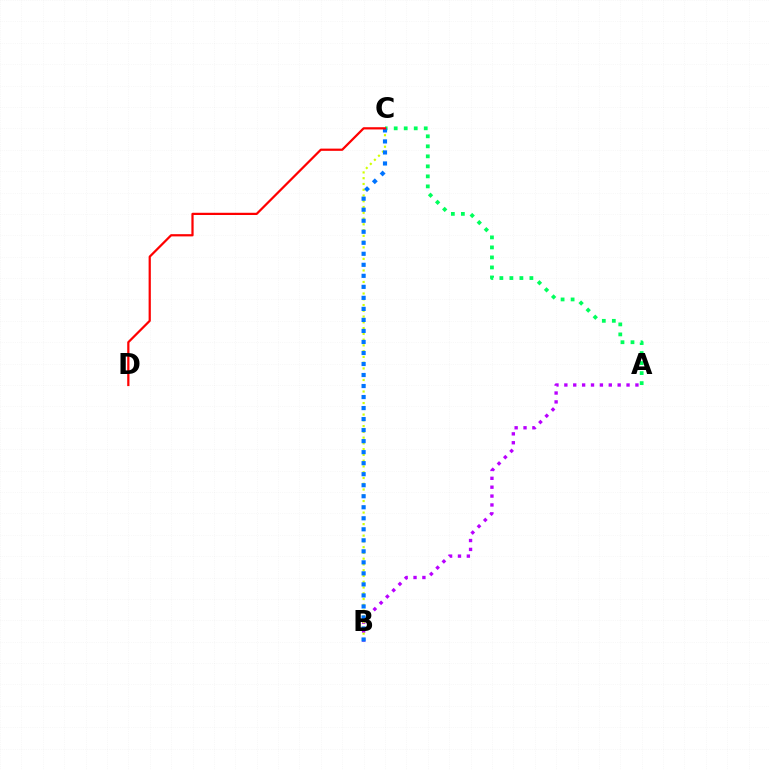{('A', 'B'): [{'color': '#b900ff', 'line_style': 'dotted', 'thickness': 2.41}], ('B', 'C'): [{'color': '#d1ff00', 'line_style': 'dotted', 'thickness': 1.57}, {'color': '#0074ff', 'line_style': 'dotted', 'thickness': 2.99}], ('A', 'C'): [{'color': '#00ff5c', 'line_style': 'dotted', 'thickness': 2.72}], ('C', 'D'): [{'color': '#ff0000', 'line_style': 'solid', 'thickness': 1.6}]}